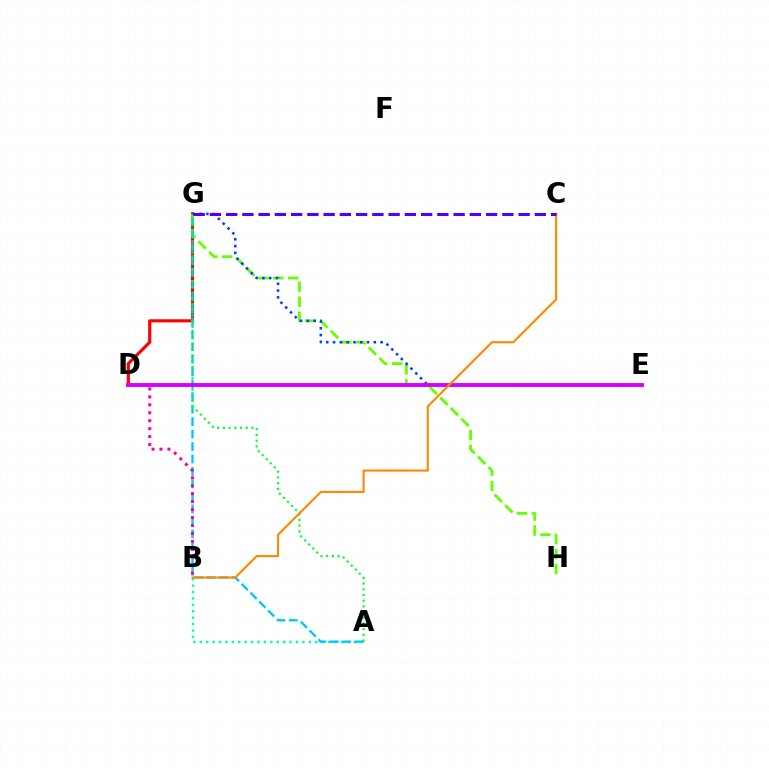{('D', 'G'): [{'color': '#ff0000', 'line_style': 'solid', 'thickness': 2.27}], ('A', 'B'): [{'color': '#00ffaf', 'line_style': 'dotted', 'thickness': 1.74}], ('D', 'E'): [{'color': '#eeff00', 'line_style': 'dashed', 'thickness': 1.56}, {'color': '#d600ff', 'line_style': 'solid', 'thickness': 2.79}], ('G', 'H'): [{'color': '#66ff00', 'line_style': 'dashed', 'thickness': 2.03}], ('E', 'G'): [{'color': '#003fff', 'line_style': 'dotted', 'thickness': 1.85}], ('A', 'G'): [{'color': '#00c7ff', 'line_style': 'dashed', 'thickness': 1.69}, {'color': '#00ff27', 'line_style': 'dotted', 'thickness': 1.55}], ('B', 'D'): [{'color': '#ff00a0', 'line_style': 'dotted', 'thickness': 2.16}], ('B', 'C'): [{'color': '#ff8800', 'line_style': 'solid', 'thickness': 1.52}], ('C', 'G'): [{'color': '#4f00ff', 'line_style': 'dashed', 'thickness': 2.21}]}